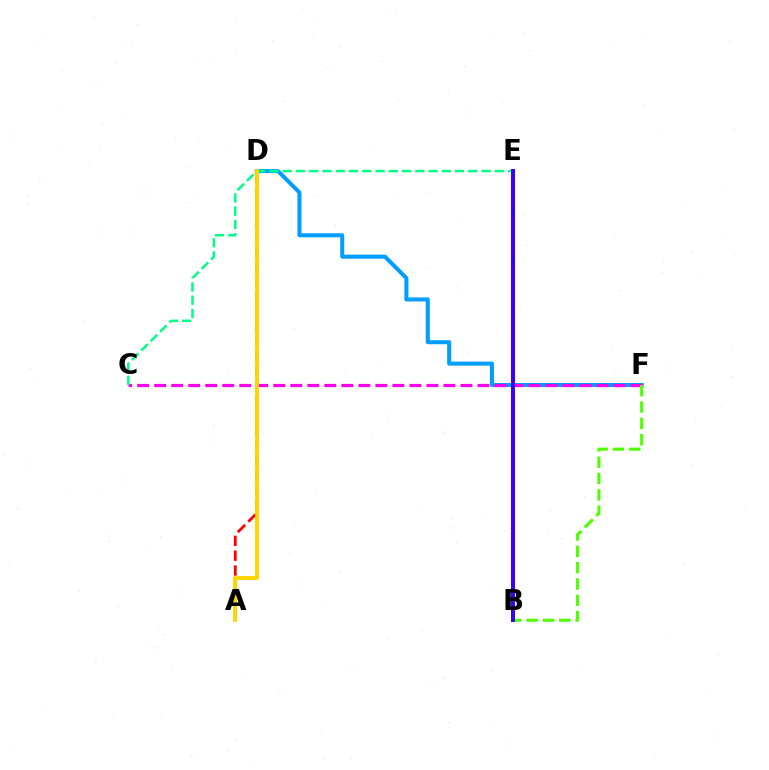{('A', 'D'): [{'color': '#ff0000', 'line_style': 'dashed', 'thickness': 2.02}, {'color': '#ffd500', 'line_style': 'solid', 'thickness': 2.77}], ('D', 'F'): [{'color': '#009eff', 'line_style': 'solid', 'thickness': 2.9}], ('C', 'F'): [{'color': '#ff00ed', 'line_style': 'dashed', 'thickness': 2.31}], ('B', 'F'): [{'color': '#4fff00', 'line_style': 'dashed', 'thickness': 2.22}], ('C', 'E'): [{'color': '#00ff86', 'line_style': 'dashed', 'thickness': 1.8}], ('B', 'E'): [{'color': '#3700ff', 'line_style': 'solid', 'thickness': 2.86}]}